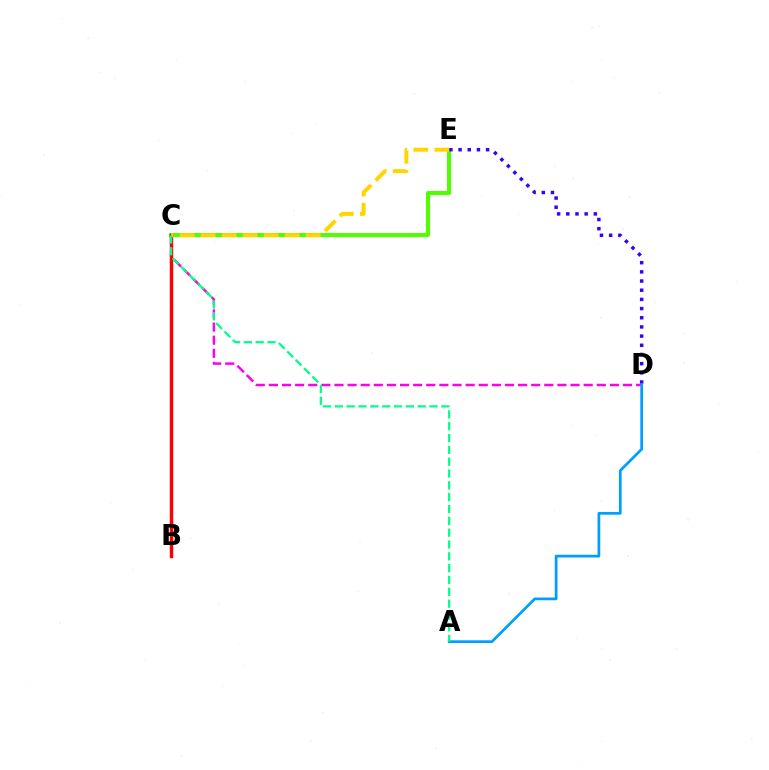{('C', 'E'): [{'color': '#4fff00', 'line_style': 'solid', 'thickness': 2.92}, {'color': '#ffd500', 'line_style': 'dashed', 'thickness': 2.86}], ('C', 'D'): [{'color': '#ff00ed', 'line_style': 'dashed', 'thickness': 1.78}], ('D', 'E'): [{'color': '#3700ff', 'line_style': 'dotted', 'thickness': 2.49}], ('B', 'C'): [{'color': '#ff0000', 'line_style': 'solid', 'thickness': 2.47}], ('A', 'D'): [{'color': '#009eff', 'line_style': 'solid', 'thickness': 1.97}], ('A', 'C'): [{'color': '#00ff86', 'line_style': 'dashed', 'thickness': 1.61}]}